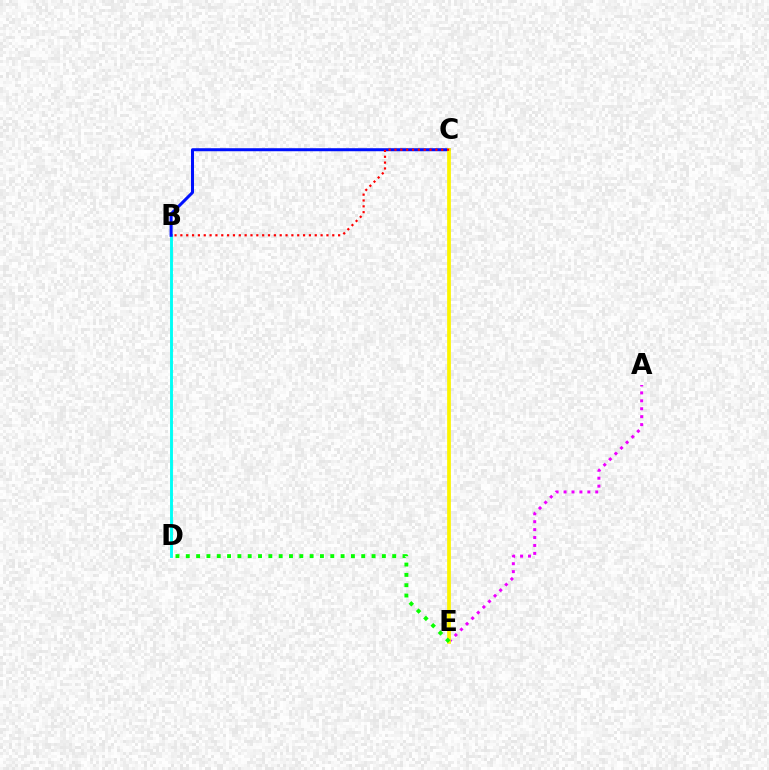{('A', 'E'): [{'color': '#ee00ff', 'line_style': 'dotted', 'thickness': 2.15}], ('B', 'D'): [{'color': '#00fff6', 'line_style': 'solid', 'thickness': 2.08}], ('B', 'C'): [{'color': '#0010ff', 'line_style': 'solid', 'thickness': 2.17}, {'color': '#ff0000', 'line_style': 'dotted', 'thickness': 1.59}], ('C', 'E'): [{'color': '#fcf500', 'line_style': 'solid', 'thickness': 2.68}], ('D', 'E'): [{'color': '#08ff00', 'line_style': 'dotted', 'thickness': 2.8}]}